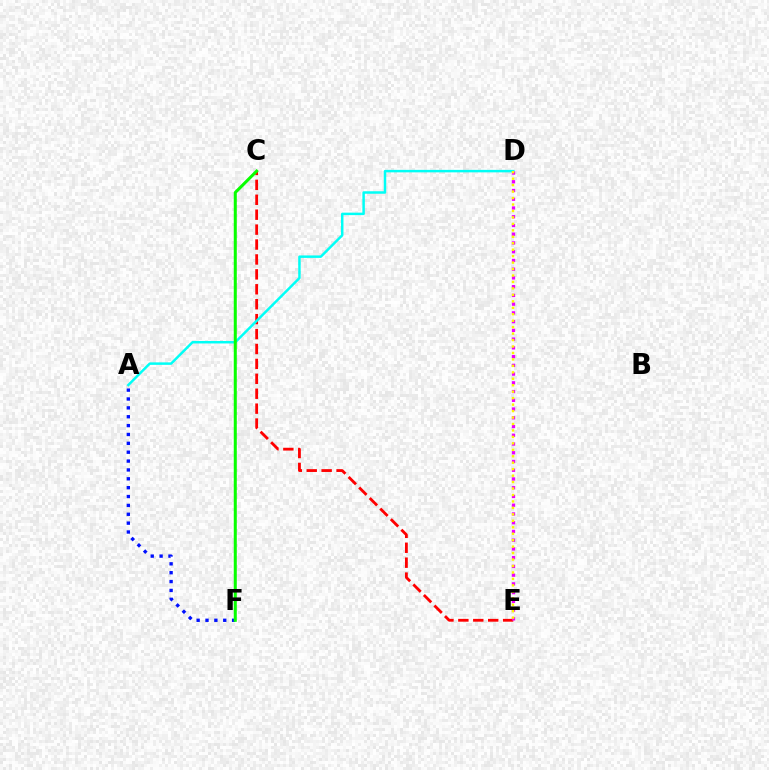{('A', 'F'): [{'color': '#0010ff', 'line_style': 'dotted', 'thickness': 2.41}], ('C', 'E'): [{'color': '#ff0000', 'line_style': 'dashed', 'thickness': 2.03}], ('A', 'D'): [{'color': '#00fff6', 'line_style': 'solid', 'thickness': 1.78}], ('C', 'F'): [{'color': '#08ff00', 'line_style': 'solid', 'thickness': 2.18}], ('D', 'E'): [{'color': '#ee00ff', 'line_style': 'dotted', 'thickness': 2.38}, {'color': '#fcf500', 'line_style': 'dotted', 'thickness': 1.75}]}